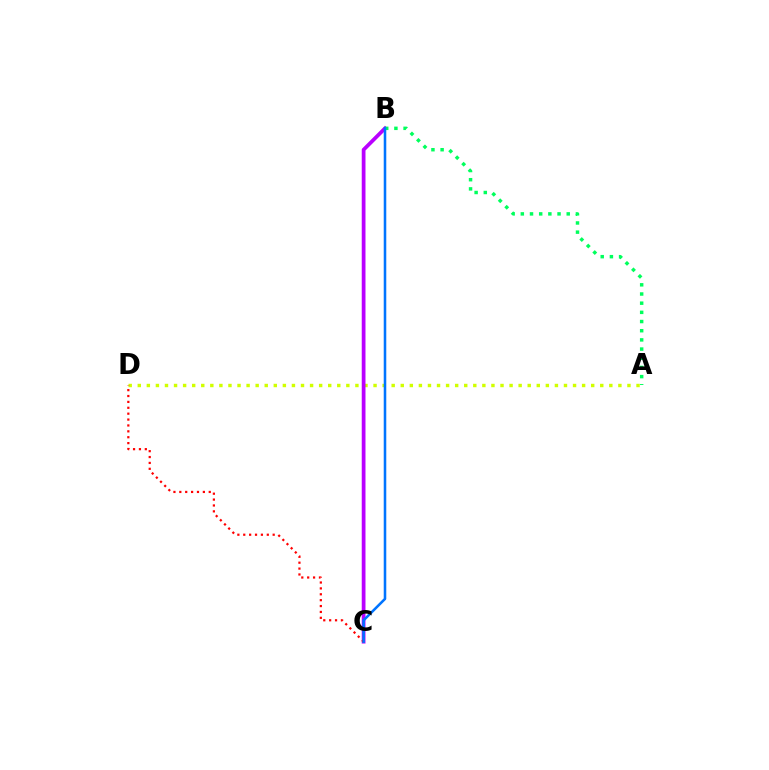{('A', 'D'): [{'color': '#d1ff00', 'line_style': 'dotted', 'thickness': 2.46}], ('B', 'C'): [{'color': '#b900ff', 'line_style': 'solid', 'thickness': 2.7}, {'color': '#0074ff', 'line_style': 'solid', 'thickness': 1.84}], ('C', 'D'): [{'color': '#ff0000', 'line_style': 'dotted', 'thickness': 1.6}], ('A', 'B'): [{'color': '#00ff5c', 'line_style': 'dotted', 'thickness': 2.49}]}